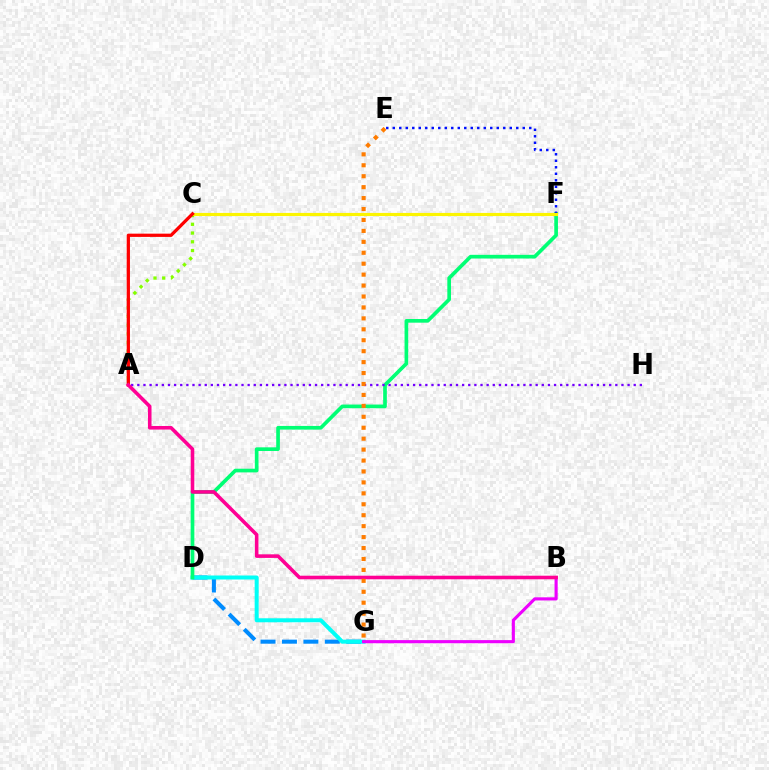{('D', 'G'): [{'color': '#008cff', 'line_style': 'dashed', 'thickness': 2.91}, {'color': '#00fff6', 'line_style': 'solid', 'thickness': 2.88}], ('A', 'C'): [{'color': '#84ff00', 'line_style': 'dotted', 'thickness': 2.38}, {'color': '#ff0000', 'line_style': 'solid', 'thickness': 2.34}], ('B', 'G'): [{'color': '#ee00ff', 'line_style': 'solid', 'thickness': 2.25}], ('D', 'F'): [{'color': '#00ff74', 'line_style': 'solid', 'thickness': 2.65}], ('E', 'F'): [{'color': '#0010ff', 'line_style': 'dotted', 'thickness': 1.77}], ('A', 'H'): [{'color': '#7200ff', 'line_style': 'dotted', 'thickness': 1.67}], ('C', 'F'): [{'color': '#08ff00', 'line_style': 'dashed', 'thickness': 2.13}, {'color': '#fcf500', 'line_style': 'solid', 'thickness': 2.26}], ('A', 'B'): [{'color': '#ff0094', 'line_style': 'solid', 'thickness': 2.58}], ('E', 'G'): [{'color': '#ff7c00', 'line_style': 'dotted', 'thickness': 2.97}]}